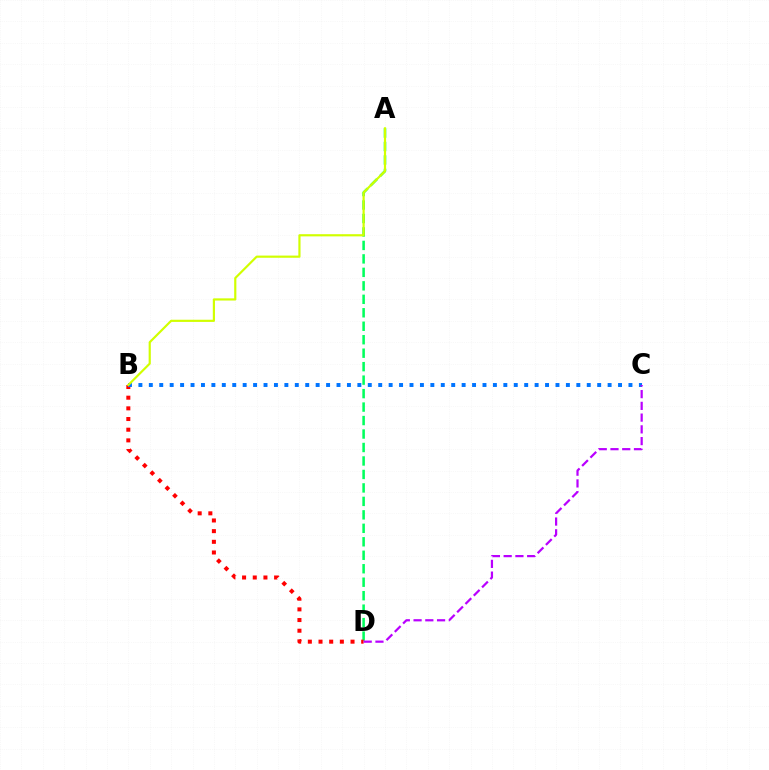{('A', 'D'): [{'color': '#00ff5c', 'line_style': 'dashed', 'thickness': 1.83}], ('B', 'D'): [{'color': '#ff0000', 'line_style': 'dotted', 'thickness': 2.9}], ('B', 'C'): [{'color': '#0074ff', 'line_style': 'dotted', 'thickness': 2.83}], ('A', 'B'): [{'color': '#d1ff00', 'line_style': 'solid', 'thickness': 1.57}], ('C', 'D'): [{'color': '#b900ff', 'line_style': 'dashed', 'thickness': 1.6}]}